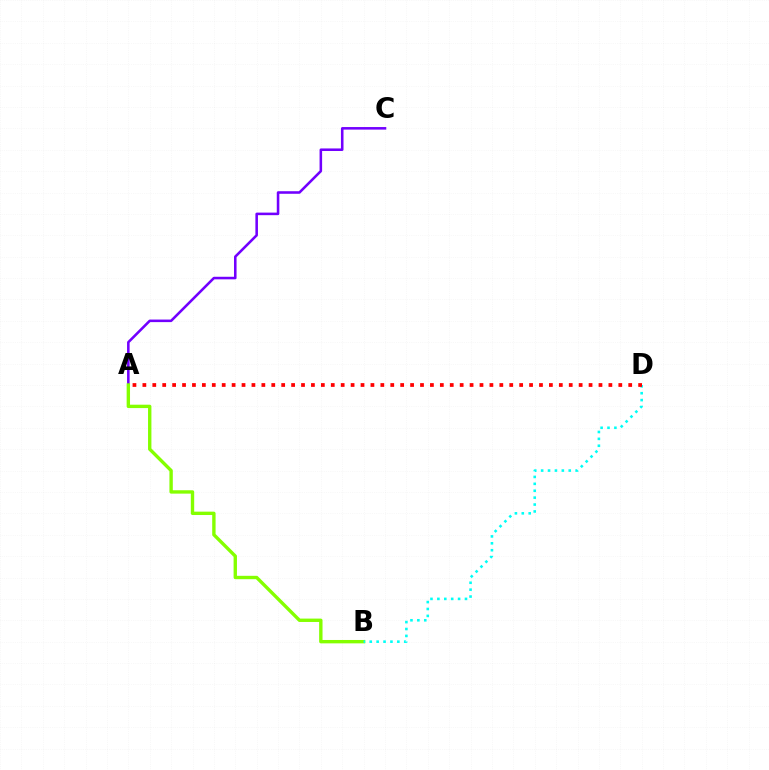{('A', 'C'): [{'color': '#7200ff', 'line_style': 'solid', 'thickness': 1.84}], ('A', 'B'): [{'color': '#84ff00', 'line_style': 'solid', 'thickness': 2.43}], ('B', 'D'): [{'color': '#00fff6', 'line_style': 'dotted', 'thickness': 1.87}], ('A', 'D'): [{'color': '#ff0000', 'line_style': 'dotted', 'thickness': 2.69}]}